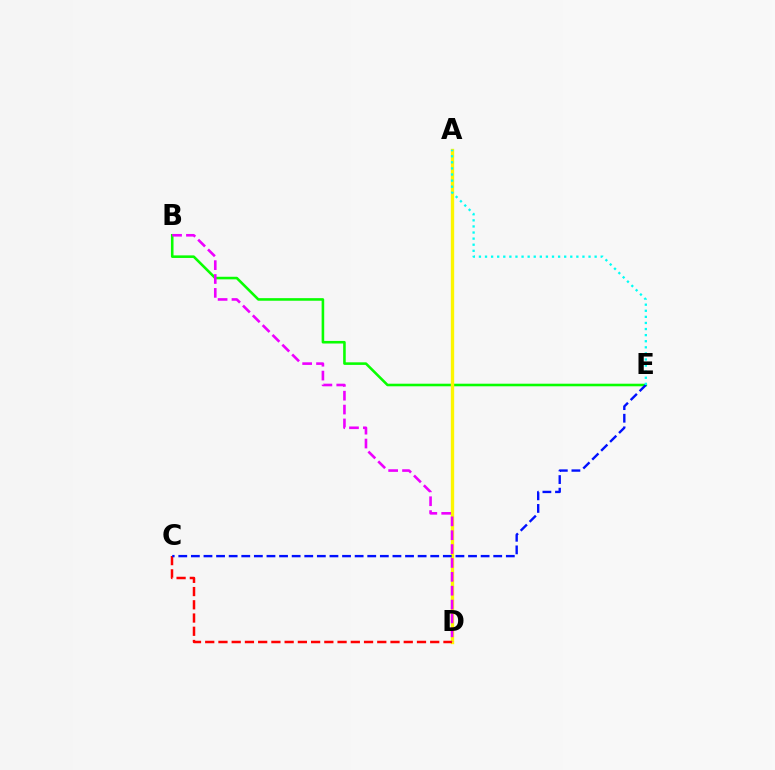{('B', 'E'): [{'color': '#08ff00', 'line_style': 'solid', 'thickness': 1.86}], ('A', 'D'): [{'color': '#fcf500', 'line_style': 'solid', 'thickness': 2.41}], ('C', 'D'): [{'color': '#ff0000', 'line_style': 'dashed', 'thickness': 1.8}], ('C', 'E'): [{'color': '#0010ff', 'line_style': 'dashed', 'thickness': 1.71}], ('B', 'D'): [{'color': '#ee00ff', 'line_style': 'dashed', 'thickness': 1.88}], ('A', 'E'): [{'color': '#00fff6', 'line_style': 'dotted', 'thickness': 1.65}]}